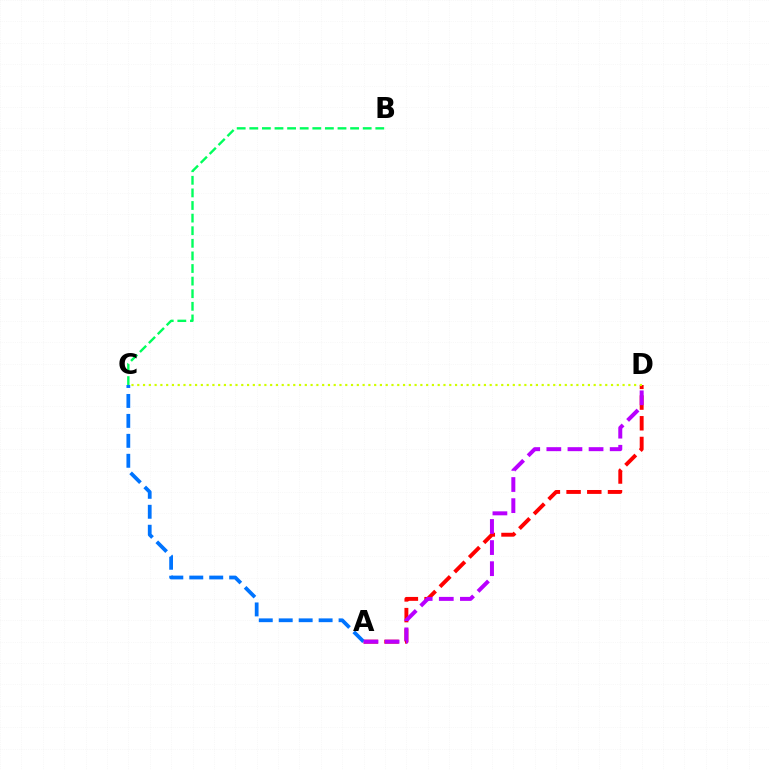{('A', 'D'): [{'color': '#ff0000', 'line_style': 'dashed', 'thickness': 2.81}, {'color': '#b900ff', 'line_style': 'dashed', 'thickness': 2.87}], ('A', 'C'): [{'color': '#0074ff', 'line_style': 'dashed', 'thickness': 2.71}], ('C', 'D'): [{'color': '#d1ff00', 'line_style': 'dotted', 'thickness': 1.57}], ('B', 'C'): [{'color': '#00ff5c', 'line_style': 'dashed', 'thickness': 1.71}]}